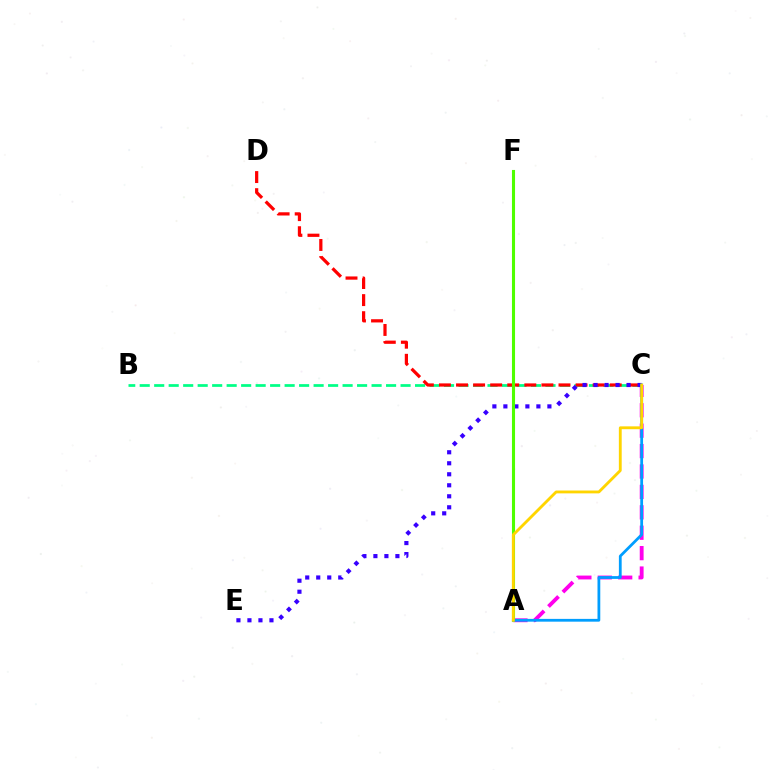{('B', 'C'): [{'color': '#00ff86', 'line_style': 'dashed', 'thickness': 1.97}], ('C', 'D'): [{'color': '#ff0000', 'line_style': 'dashed', 'thickness': 2.32}], ('A', 'C'): [{'color': '#ff00ed', 'line_style': 'dashed', 'thickness': 2.77}, {'color': '#009eff', 'line_style': 'solid', 'thickness': 2.0}, {'color': '#ffd500', 'line_style': 'solid', 'thickness': 2.05}], ('C', 'E'): [{'color': '#3700ff', 'line_style': 'dotted', 'thickness': 2.99}], ('A', 'F'): [{'color': '#4fff00', 'line_style': 'solid', 'thickness': 2.22}]}